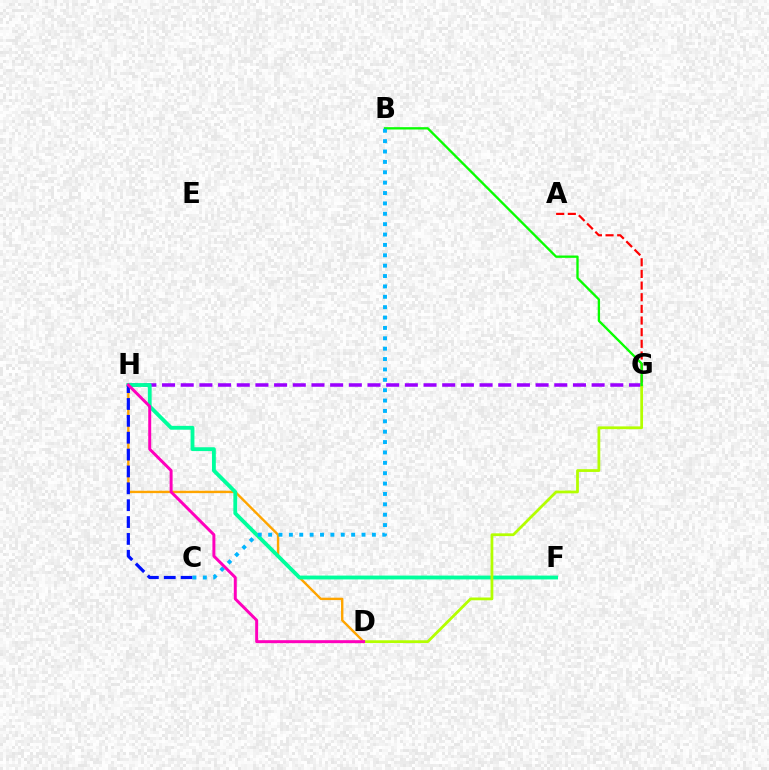{('G', 'H'): [{'color': '#9b00ff', 'line_style': 'dashed', 'thickness': 2.54}], ('A', 'G'): [{'color': '#ff0000', 'line_style': 'dashed', 'thickness': 1.58}], ('D', 'H'): [{'color': '#ffa500', 'line_style': 'solid', 'thickness': 1.72}, {'color': '#ff00bd', 'line_style': 'solid', 'thickness': 2.14}], ('F', 'H'): [{'color': '#00ff9d', 'line_style': 'solid', 'thickness': 2.76}], ('C', 'H'): [{'color': '#0010ff', 'line_style': 'dashed', 'thickness': 2.29}], ('D', 'G'): [{'color': '#b3ff00', 'line_style': 'solid', 'thickness': 1.99}], ('B', 'G'): [{'color': '#08ff00', 'line_style': 'solid', 'thickness': 1.68}], ('B', 'C'): [{'color': '#00b5ff', 'line_style': 'dotted', 'thickness': 2.82}]}